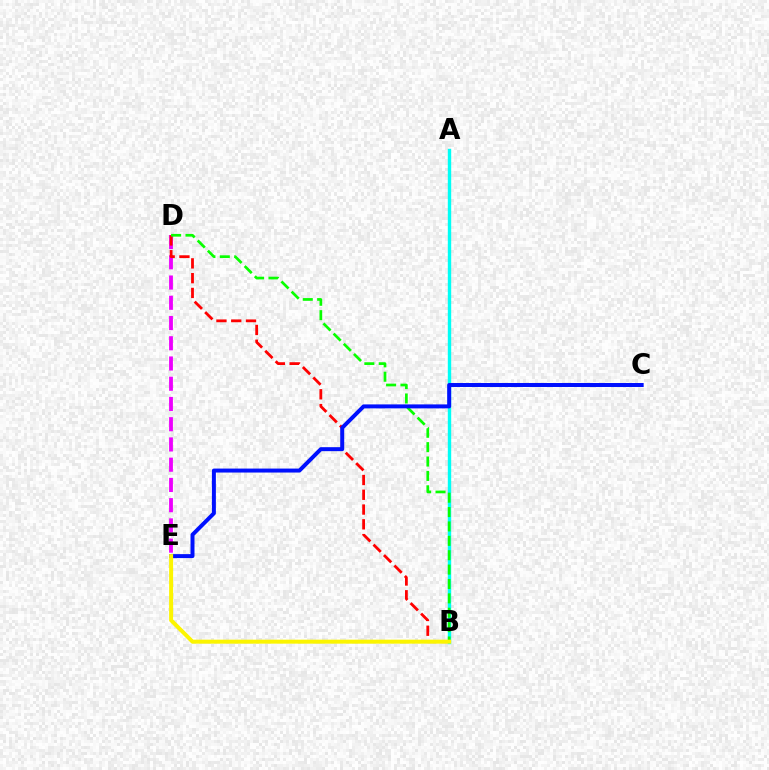{('D', 'E'): [{'color': '#ee00ff', 'line_style': 'dashed', 'thickness': 2.75}], ('B', 'D'): [{'color': '#ff0000', 'line_style': 'dashed', 'thickness': 2.01}, {'color': '#08ff00', 'line_style': 'dashed', 'thickness': 1.95}], ('A', 'B'): [{'color': '#00fff6', 'line_style': 'solid', 'thickness': 2.44}], ('C', 'E'): [{'color': '#0010ff', 'line_style': 'solid', 'thickness': 2.86}], ('B', 'E'): [{'color': '#fcf500', 'line_style': 'solid', 'thickness': 2.88}]}